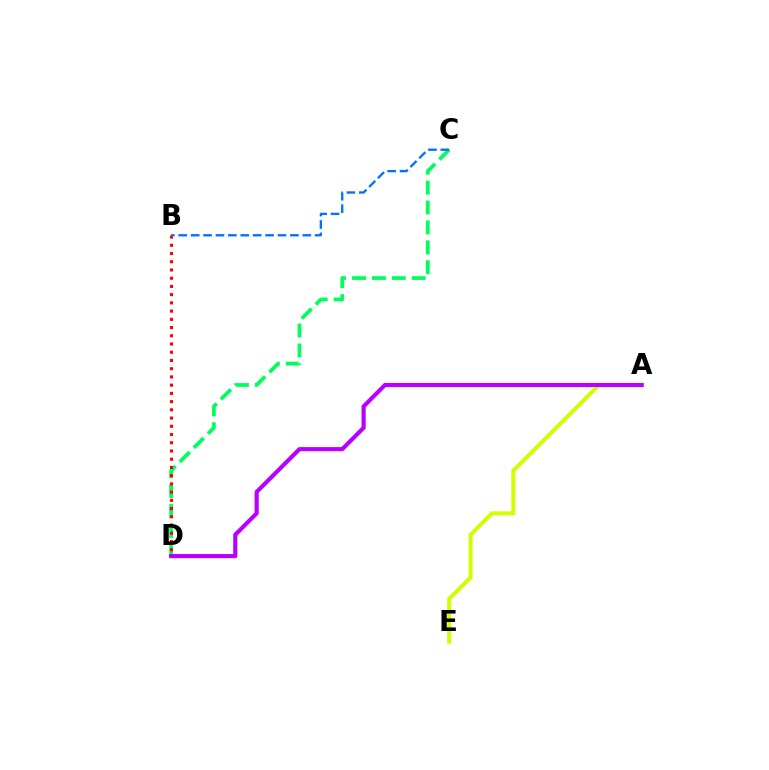{('C', 'D'): [{'color': '#00ff5c', 'line_style': 'dashed', 'thickness': 2.7}], ('B', 'D'): [{'color': '#ff0000', 'line_style': 'dotted', 'thickness': 2.24}], ('B', 'C'): [{'color': '#0074ff', 'line_style': 'dashed', 'thickness': 1.69}], ('A', 'E'): [{'color': '#d1ff00', 'line_style': 'solid', 'thickness': 2.88}], ('A', 'D'): [{'color': '#b900ff', 'line_style': 'solid', 'thickness': 2.98}]}